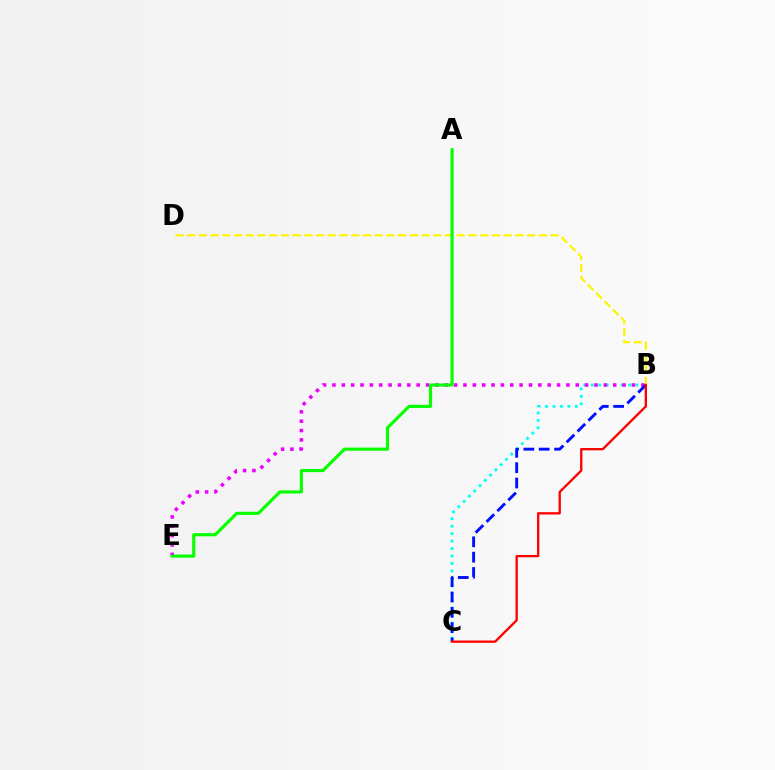{('B', 'C'): [{'color': '#00fff6', 'line_style': 'dotted', 'thickness': 2.03}, {'color': '#0010ff', 'line_style': 'dashed', 'thickness': 2.08}, {'color': '#ff0000', 'line_style': 'solid', 'thickness': 1.67}], ('B', 'E'): [{'color': '#ee00ff', 'line_style': 'dotted', 'thickness': 2.54}], ('B', 'D'): [{'color': '#fcf500', 'line_style': 'dashed', 'thickness': 1.59}], ('A', 'E'): [{'color': '#08ff00', 'line_style': 'solid', 'thickness': 2.26}]}